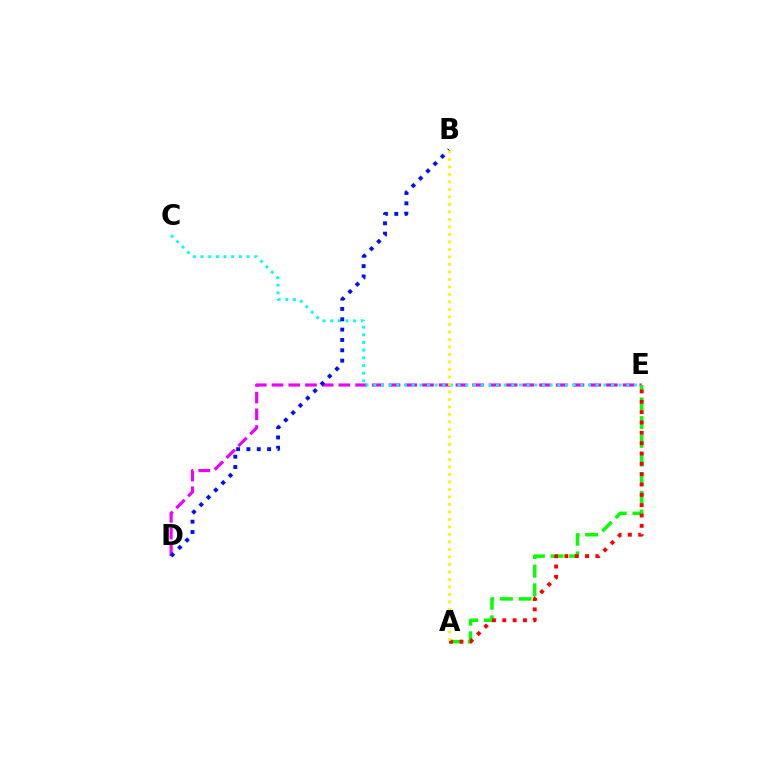{('D', 'E'): [{'color': '#ee00ff', 'line_style': 'dashed', 'thickness': 2.27}], ('C', 'E'): [{'color': '#00fff6', 'line_style': 'dotted', 'thickness': 2.08}], ('A', 'E'): [{'color': '#08ff00', 'line_style': 'dashed', 'thickness': 2.54}, {'color': '#ff0000', 'line_style': 'dotted', 'thickness': 2.81}], ('B', 'D'): [{'color': '#0010ff', 'line_style': 'dotted', 'thickness': 2.81}], ('A', 'B'): [{'color': '#fcf500', 'line_style': 'dotted', 'thickness': 2.04}]}